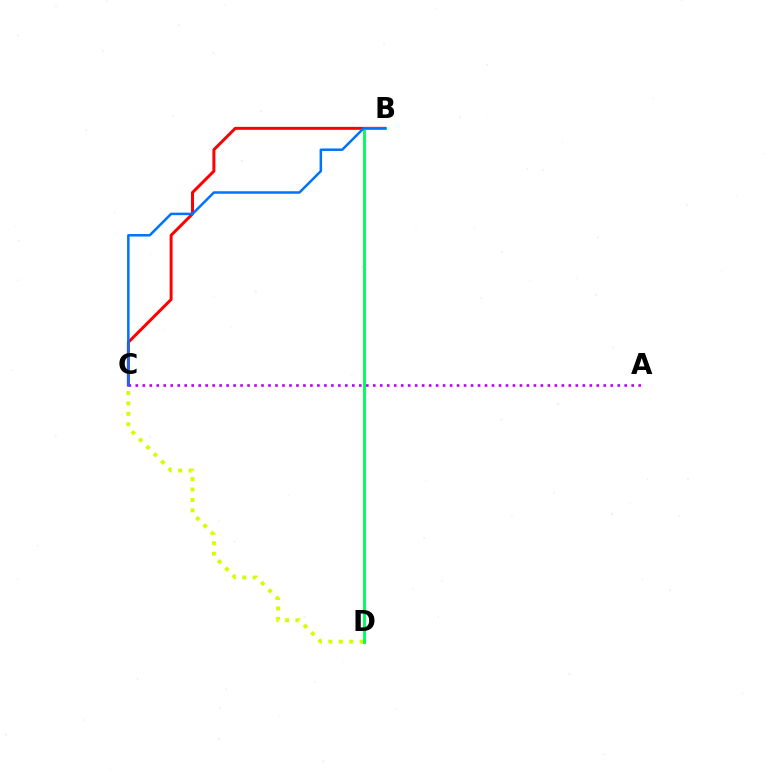{('B', 'C'): [{'color': '#ff0000', 'line_style': 'solid', 'thickness': 2.14}, {'color': '#0074ff', 'line_style': 'solid', 'thickness': 1.81}], ('A', 'C'): [{'color': '#b900ff', 'line_style': 'dotted', 'thickness': 1.9}], ('C', 'D'): [{'color': '#d1ff00', 'line_style': 'dotted', 'thickness': 2.83}], ('B', 'D'): [{'color': '#00ff5c', 'line_style': 'solid', 'thickness': 2.13}]}